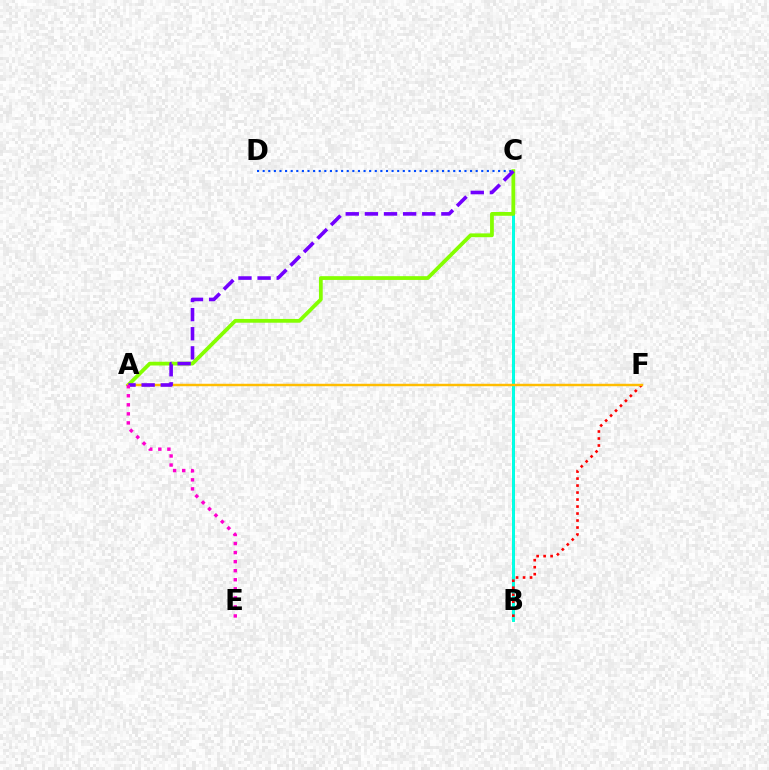{('B', 'C'): [{'color': '#00ff39', 'line_style': 'solid', 'thickness': 1.9}, {'color': '#00fff6', 'line_style': 'solid', 'thickness': 1.9}], ('C', 'D'): [{'color': '#004bff', 'line_style': 'dotted', 'thickness': 1.52}], ('A', 'C'): [{'color': '#84ff00', 'line_style': 'solid', 'thickness': 2.72}, {'color': '#7200ff', 'line_style': 'dashed', 'thickness': 2.6}], ('B', 'F'): [{'color': '#ff0000', 'line_style': 'dotted', 'thickness': 1.9}], ('A', 'F'): [{'color': '#ffbd00', 'line_style': 'solid', 'thickness': 1.77}], ('A', 'E'): [{'color': '#ff00cf', 'line_style': 'dotted', 'thickness': 2.46}]}